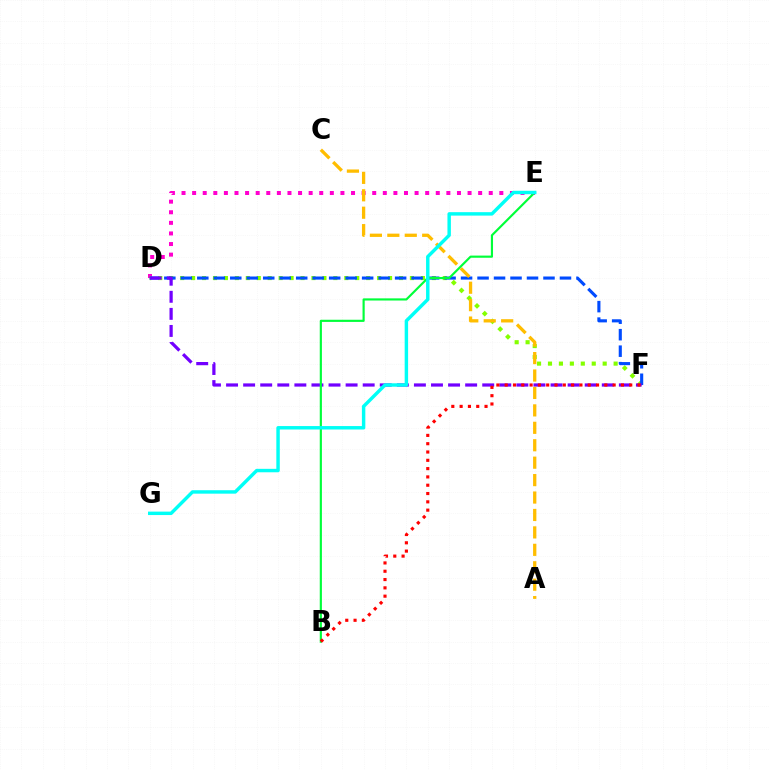{('D', 'E'): [{'color': '#ff00cf', 'line_style': 'dotted', 'thickness': 2.88}], ('D', 'F'): [{'color': '#84ff00', 'line_style': 'dotted', 'thickness': 2.97}, {'color': '#004bff', 'line_style': 'dashed', 'thickness': 2.24}, {'color': '#7200ff', 'line_style': 'dashed', 'thickness': 2.32}], ('A', 'C'): [{'color': '#ffbd00', 'line_style': 'dashed', 'thickness': 2.37}], ('B', 'E'): [{'color': '#00ff39', 'line_style': 'solid', 'thickness': 1.56}], ('B', 'F'): [{'color': '#ff0000', 'line_style': 'dotted', 'thickness': 2.26}], ('E', 'G'): [{'color': '#00fff6', 'line_style': 'solid', 'thickness': 2.48}]}